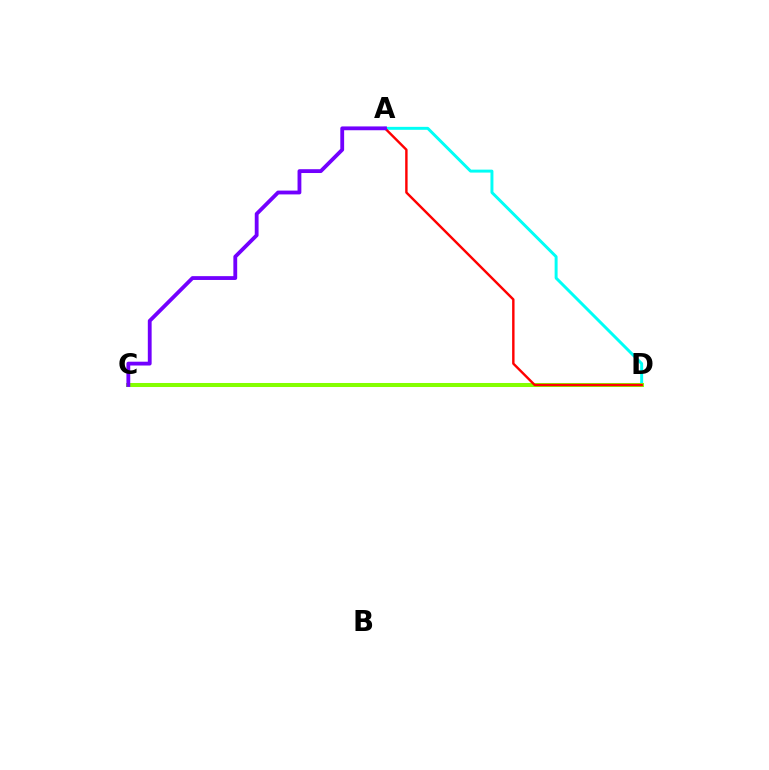{('A', 'D'): [{'color': '#00fff6', 'line_style': 'solid', 'thickness': 2.13}, {'color': '#ff0000', 'line_style': 'solid', 'thickness': 1.74}], ('C', 'D'): [{'color': '#84ff00', 'line_style': 'solid', 'thickness': 2.9}], ('A', 'C'): [{'color': '#7200ff', 'line_style': 'solid', 'thickness': 2.75}]}